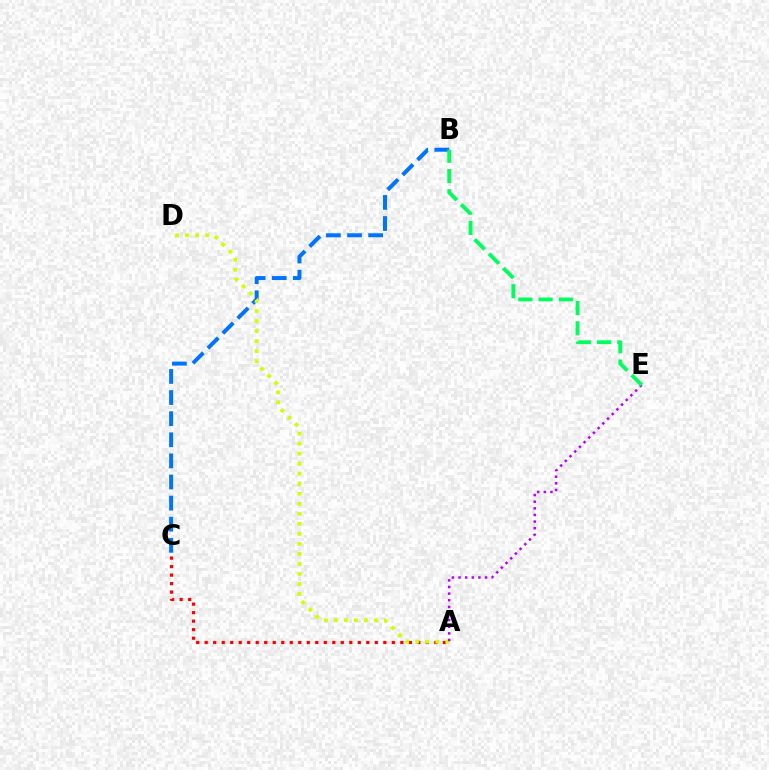{('A', 'C'): [{'color': '#ff0000', 'line_style': 'dotted', 'thickness': 2.31}], ('B', 'C'): [{'color': '#0074ff', 'line_style': 'dashed', 'thickness': 2.87}], ('A', 'D'): [{'color': '#d1ff00', 'line_style': 'dotted', 'thickness': 2.72}], ('A', 'E'): [{'color': '#b900ff', 'line_style': 'dotted', 'thickness': 1.8}], ('B', 'E'): [{'color': '#00ff5c', 'line_style': 'dashed', 'thickness': 2.75}]}